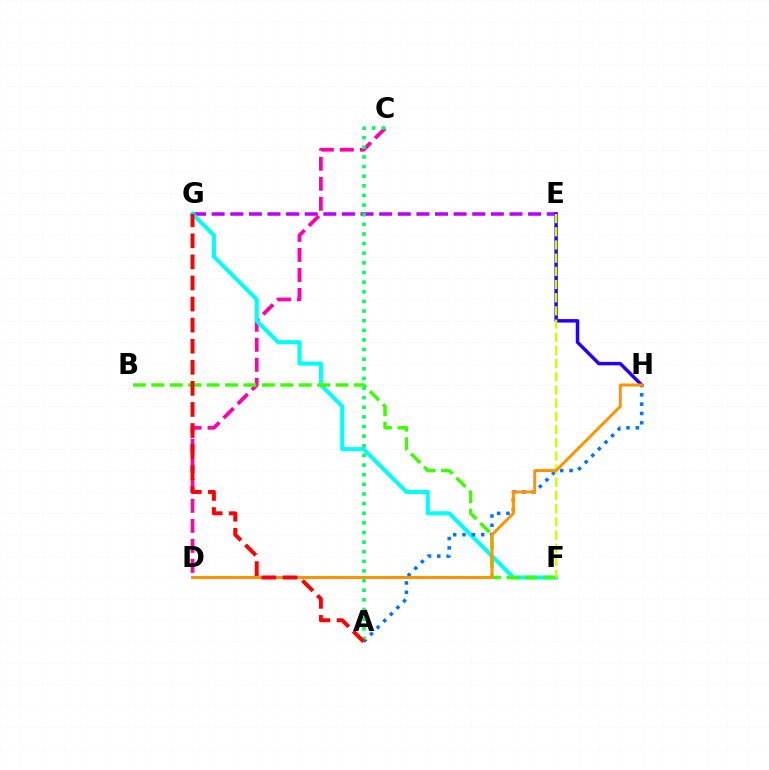{('C', 'D'): [{'color': '#ff00ac', 'line_style': 'dashed', 'thickness': 2.72}], ('E', 'G'): [{'color': '#b900ff', 'line_style': 'dashed', 'thickness': 2.53}], ('F', 'G'): [{'color': '#00fff6', 'line_style': 'solid', 'thickness': 2.96}], ('B', 'F'): [{'color': '#3dff00', 'line_style': 'dashed', 'thickness': 2.5}], ('E', 'H'): [{'color': '#2500ff', 'line_style': 'solid', 'thickness': 2.5}], ('A', 'H'): [{'color': '#0074ff', 'line_style': 'dotted', 'thickness': 2.54}], ('A', 'C'): [{'color': '#00ff5c', 'line_style': 'dotted', 'thickness': 2.62}], ('E', 'F'): [{'color': '#d1ff00', 'line_style': 'dashed', 'thickness': 1.79}], ('D', 'H'): [{'color': '#ff9400', 'line_style': 'solid', 'thickness': 2.16}], ('A', 'G'): [{'color': '#ff0000', 'line_style': 'dashed', 'thickness': 2.86}]}